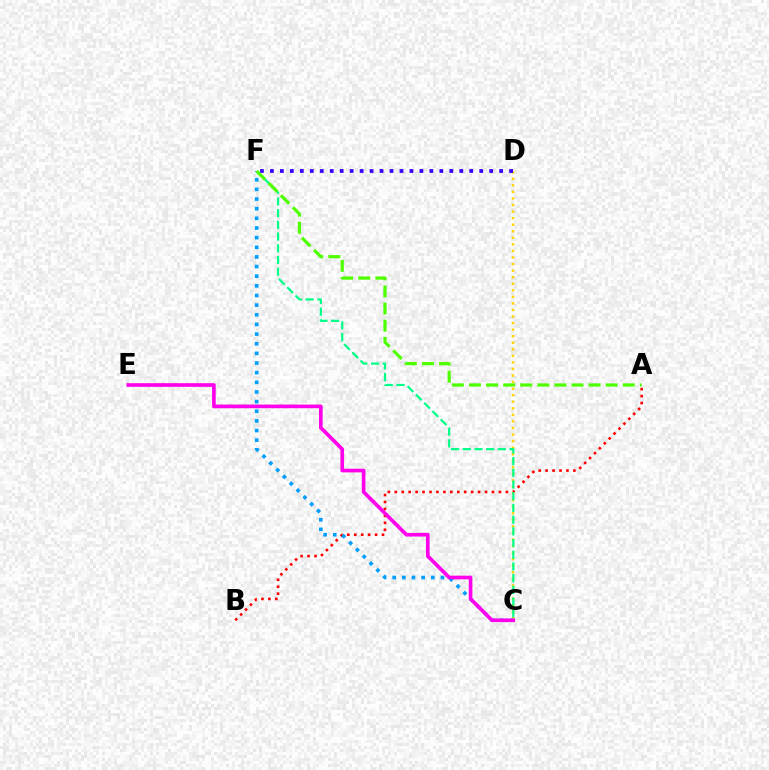{('A', 'B'): [{'color': '#ff0000', 'line_style': 'dotted', 'thickness': 1.89}], ('C', 'D'): [{'color': '#ffd500', 'line_style': 'dotted', 'thickness': 1.78}], ('C', 'F'): [{'color': '#009eff', 'line_style': 'dotted', 'thickness': 2.62}, {'color': '#00ff86', 'line_style': 'dashed', 'thickness': 1.59}], ('D', 'F'): [{'color': '#3700ff', 'line_style': 'dotted', 'thickness': 2.71}], ('C', 'E'): [{'color': '#ff00ed', 'line_style': 'solid', 'thickness': 2.64}], ('A', 'F'): [{'color': '#4fff00', 'line_style': 'dashed', 'thickness': 2.32}]}